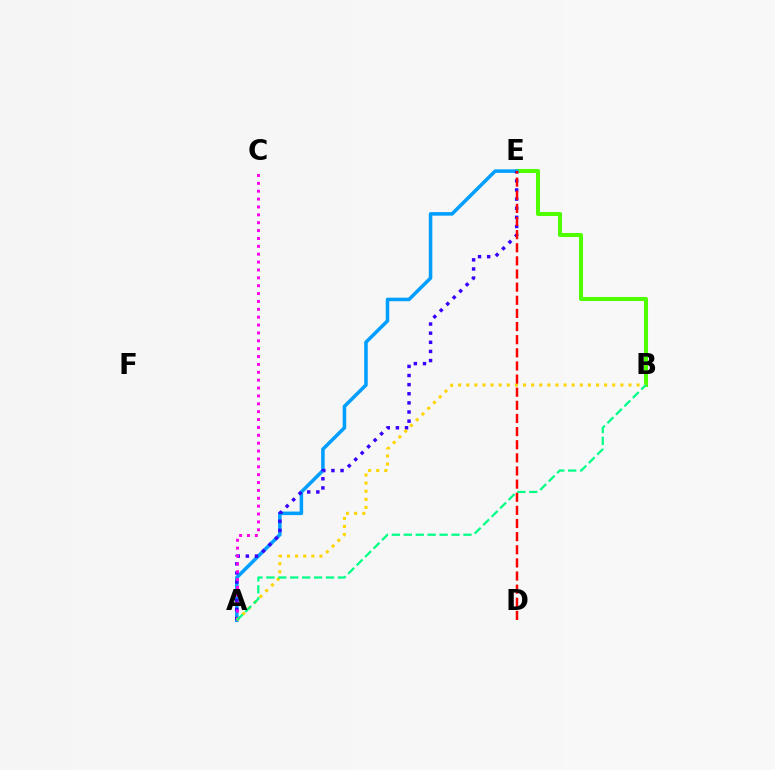{('B', 'E'): [{'color': '#4fff00', 'line_style': 'solid', 'thickness': 2.92}], ('A', 'E'): [{'color': '#009eff', 'line_style': 'solid', 'thickness': 2.54}, {'color': '#3700ff', 'line_style': 'dotted', 'thickness': 2.48}], ('A', 'C'): [{'color': '#ff00ed', 'line_style': 'dotted', 'thickness': 2.14}], ('A', 'B'): [{'color': '#ffd500', 'line_style': 'dotted', 'thickness': 2.2}, {'color': '#00ff86', 'line_style': 'dashed', 'thickness': 1.62}], ('D', 'E'): [{'color': '#ff0000', 'line_style': 'dashed', 'thickness': 1.78}]}